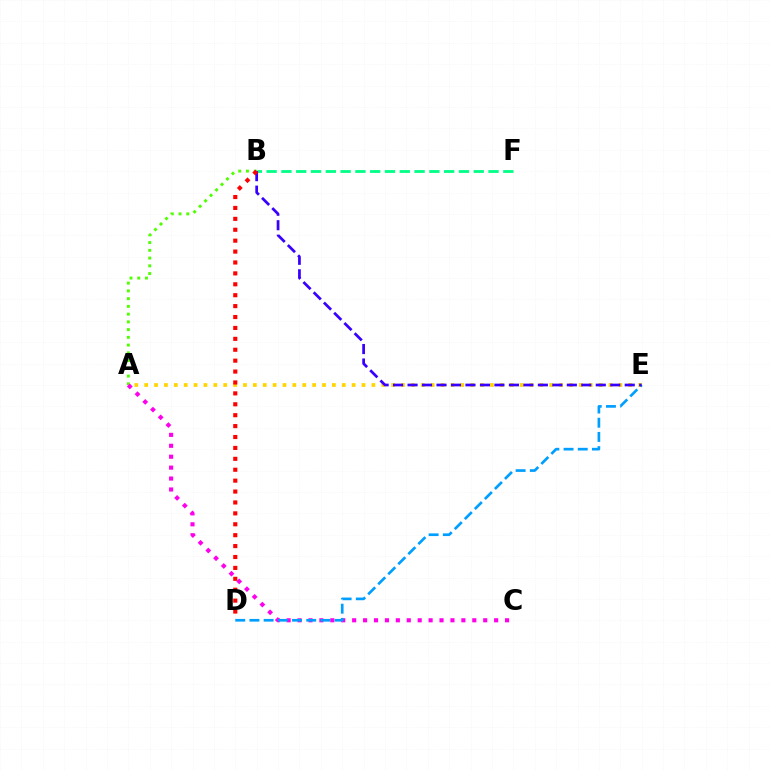{('A', 'B'): [{'color': '#4fff00', 'line_style': 'dotted', 'thickness': 2.1}], ('A', 'E'): [{'color': '#ffd500', 'line_style': 'dotted', 'thickness': 2.68}], ('A', 'C'): [{'color': '#ff00ed', 'line_style': 'dotted', 'thickness': 2.97}], ('D', 'E'): [{'color': '#009eff', 'line_style': 'dashed', 'thickness': 1.93}], ('B', 'F'): [{'color': '#00ff86', 'line_style': 'dashed', 'thickness': 2.01}], ('B', 'E'): [{'color': '#3700ff', 'line_style': 'dashed', 'thickness': 1.97}], ('B', 'D'): [{'color': '#ff0000', 'line_style': 'dotted', 'thickness': 2.96}]}